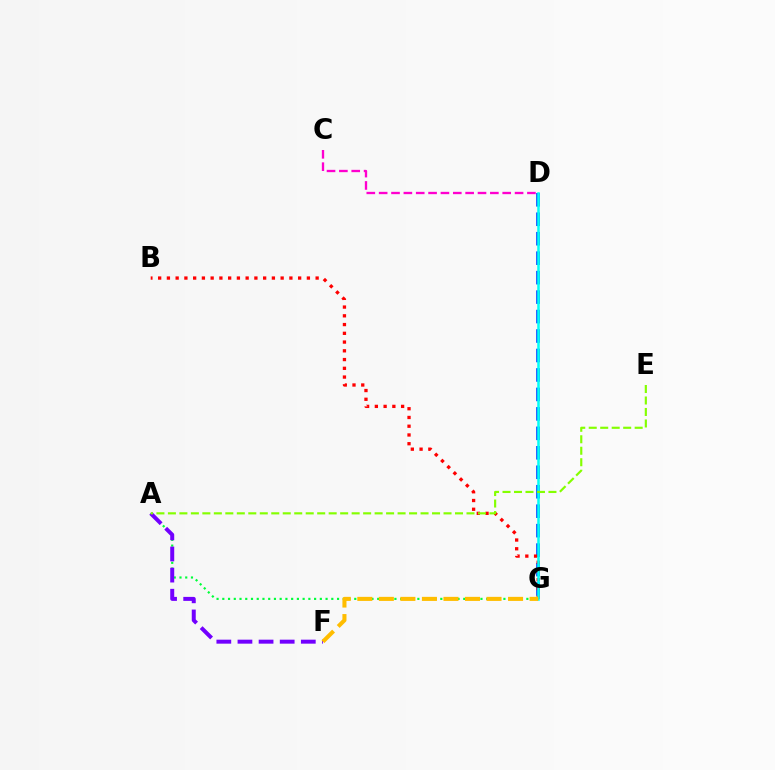{('D', 'G'): [{'color': '#004bff', 'line_style': 'dashed', 'thickness': 2.64}, {'color': '#00fff6', 'line_style': 'solid', 'thickness': 1.81}], ('B', 'G'): [{'color': '#ff0000', 'line_style': 'dotted', 'thickness': 2.38}], ('A', 'G'): [{'color': '#00ff39', 'line_style': 'dotted', 'thickness': 1.56}], ('A', 'F'): [{'color': '#7200ff', 'line_style': 'dashed', 'thickness': 2.87}], ('C', 'D'): [{'color': '#ff00cf', 'line_style': 'dashed', 'thickness': 1.68}], ('A', 'E'): [{'color': '#84ff00', 'line_style': 'dashed', 'thickness': 1.56}], ('F', 'G'): [{'color': '#ffbd00', 'line_style': 'dashed', 'thickness': 2.93}]}